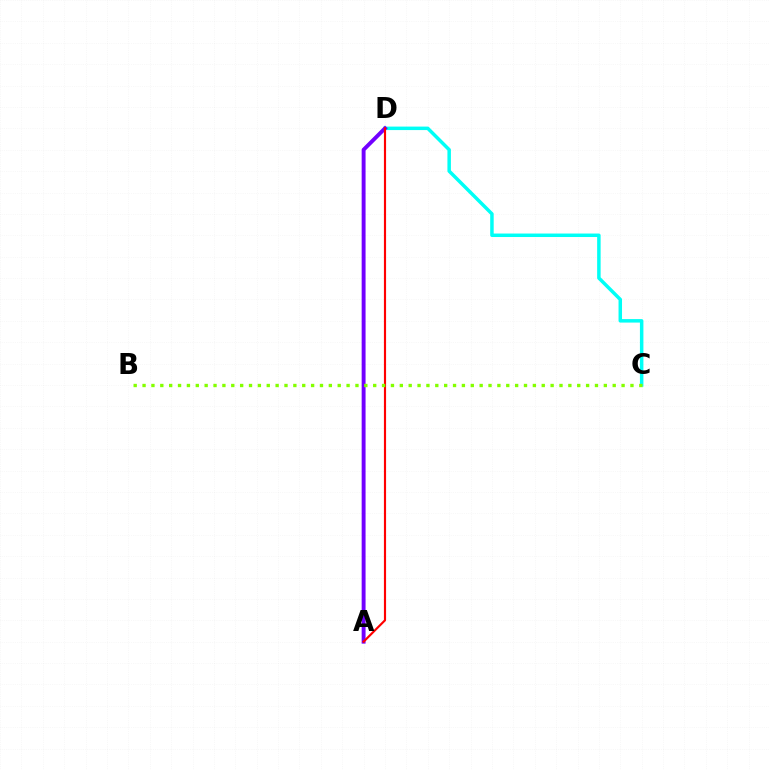{('C', 'D'): [{'color': '#00fff6', 'line_style': 'solid', 'thickness': 2.51}], ('A', 'D'): [{'color': '#7200ff', 'line_style': 'solid', 'thickness': 2.81}, {'color': '#ff0000', 'line_style': 'solid', 'thickness': 1.55}], ('B', 'C'): [{'color': '#84ff00', 'line_style': 'dotted', 'thickness': 2.41}]}